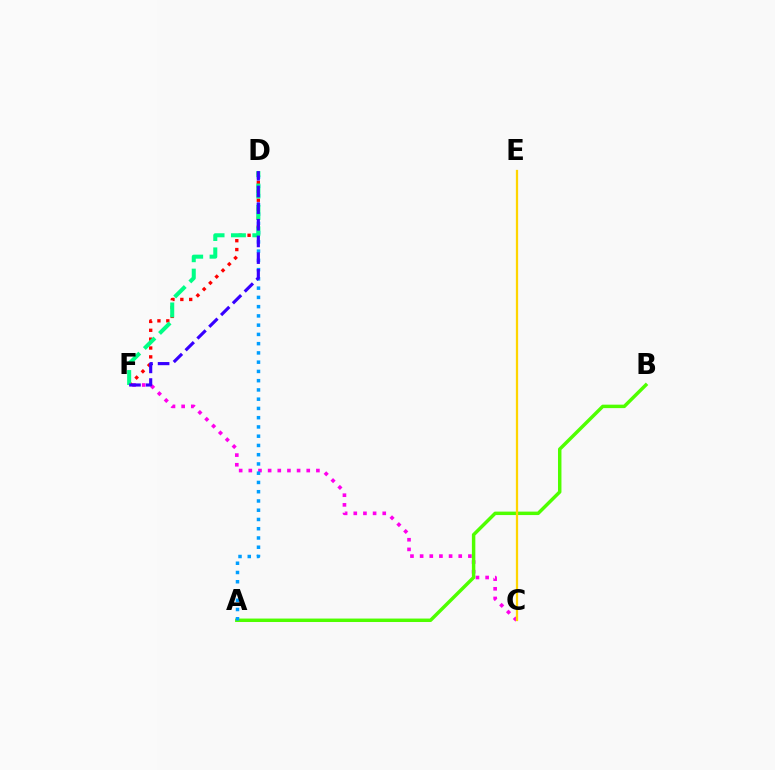{('C', 'F'): [{'color': '#ff00ed', 'line_style': 'dotted', 'thickness': 2.62}], ('A', 'B'): [{'color': '#4fff00', 'line_style': 'solid', 'thickness': 2.49}], ('A', 'D'): [{'color': '#009eff', 'line_style': 'dotted', 'thickness': 2.51}], ('C', 'E'): [{'color': '#ffd500', 'line_style': 'solid', 'thickness': 1.62}], ('D', 'F'): [{'color': '#ff0000', 'line_style': 'dotted', 'thickness': 2.41}, {'color': '#00ff86', 'line_style': 'dashed', 'thickness': 2.9}, {'color': '#3700ff', 'line_style': 'dashed', 'thickness': 2.26}]}